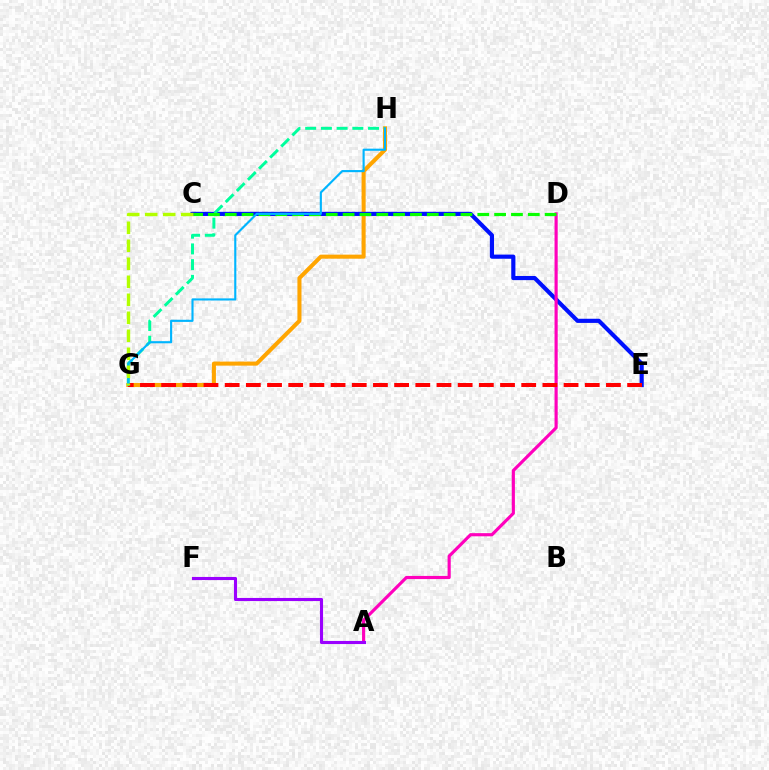{('G', 'H'): [{'color': '#ffa500', 'line_style': 'solid', 'thickness': 2.92}, {'color': '#00ff9d', 'line_style': 'dashed', 'thickness': 2.14}, {'color': '#00b5ff', 'line_style': 'solid', 'thickness': 1.53}], ('C', 'E'): [{'color': '#0010ff', 'line_style': 'solid', 'thickness': 2.99}], ('A', 'D'): [{'color': '#ff00bd', 'line_style': 'solid', 'thickness': 2.27}], ('C', 'D'): [{'color': '#08ff00', 'line_style': 'dashed', 'thickness': 2.29}], ('E', 'G'): [{'color': '#ff0000', 'line_style': 'dashed', 'thickness': 2.88}], ('C', 'G'): [{'color': '#b3ff00', 'line_style': 'dashed', 'thickness': 2.45}], ('A', 'F'): [{'color': '#9b00ff', 'line_style': 'solid', 'thickness': 2.23}]}